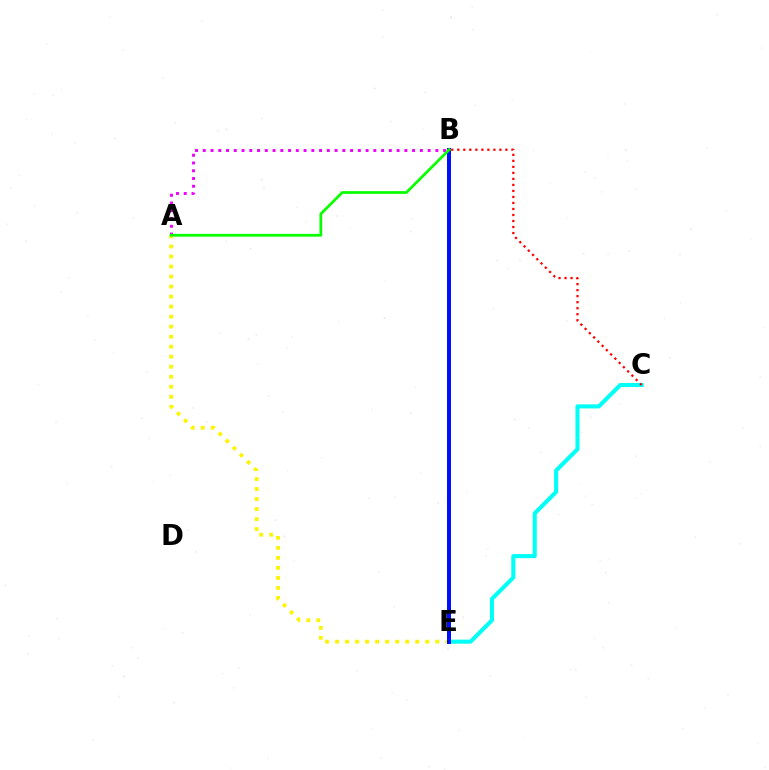{('A', 'E'): [{'color': '#fcf500', 'line_style': 'dotted', 'thickness': 2.72}], ('A', 'B'): [{'color': '#ee00ff', 'line_style': 'dotted', 'thickness': 2.11}, {'color': '#08ff00', 'line_style': 'solid', 'thickness': 1.97}], ('C', 'E'): [{'color': '#00fff6', 'line_style': 'solid', 'thickness': 2.93}], ('B', 'C'): [{'color': '#ff0000', 'line_style': 'dotted', 'thickness': 1.63}], ('B', 'E'): [{'color': '#0010ff', 'line_style': 'solid', 'thickness': 2.87}]}